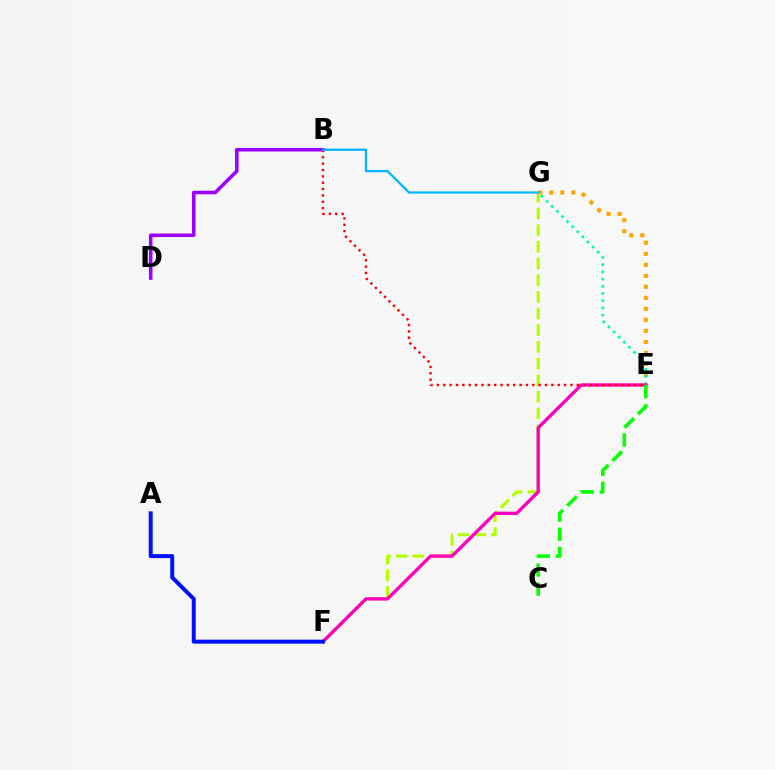{('E', 'G'): [{'color': '#ffa500', 'line_style': 'dotted', 'thickness': 2.99}, {'color': '#00ff9d', 'line_style': 'dotted', 'thickness': 1.96}], ('F', 'G'): [{'color': '#b3ff00', 'line_style': 'dashed', 'thickness': 2.26}], ('B', 'D'): [{'color': '#9b00ff', 'line_style': 'solid', 'thickness': 2.55}], ('E', 'F'): [{'color': '#ff00bd', 'line_style': 'solid', 'thickness': 2.41}], ('B', 'E'): [{'color': '#ff0000', 'line_style': 'dotted', 'thickness': 1.73}], ('B', 'G'): [{'color': '#00b5ff', 'line_style': 'solid', 'thickness': 1.61}], ('C', 'E'): [{'color': '#08ff00', 'line_style': 'dashed', 'thickness': 2.59}], ('A', 'F'): [{'color': '#0010ff', 'line_style': 'solid', 'thickness': 2.86}]}